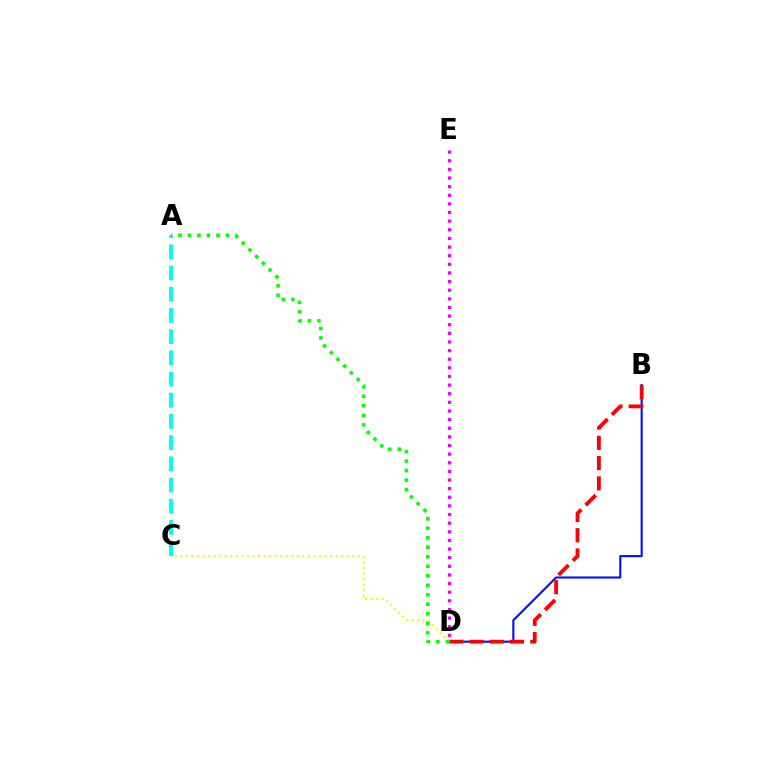{('D', 'E'): [{'color': '#ee00ff', 'line_style': 'dotted', 'thickness': 2.34}], ('B', 'D'): [{'color': '#0010ff', 'line_style': 'solid', 'thickness': 1.53}, {'color': '#ff0000', 'line_style': 'dashed', 'thickness': 2.75}], ('C', 'D'): [{'color': '#fcf500', 'line_style': 'dotted', 'thickness': 1.51}], ('A', 'C'): [{'color': '#00fff6', 'line_style': 'dashed', 'thickness': 2.88}], ('A', 'D'): [{'color': '#08ff00', 'line_style': 'dotted', 'thickness': 2.58}]}